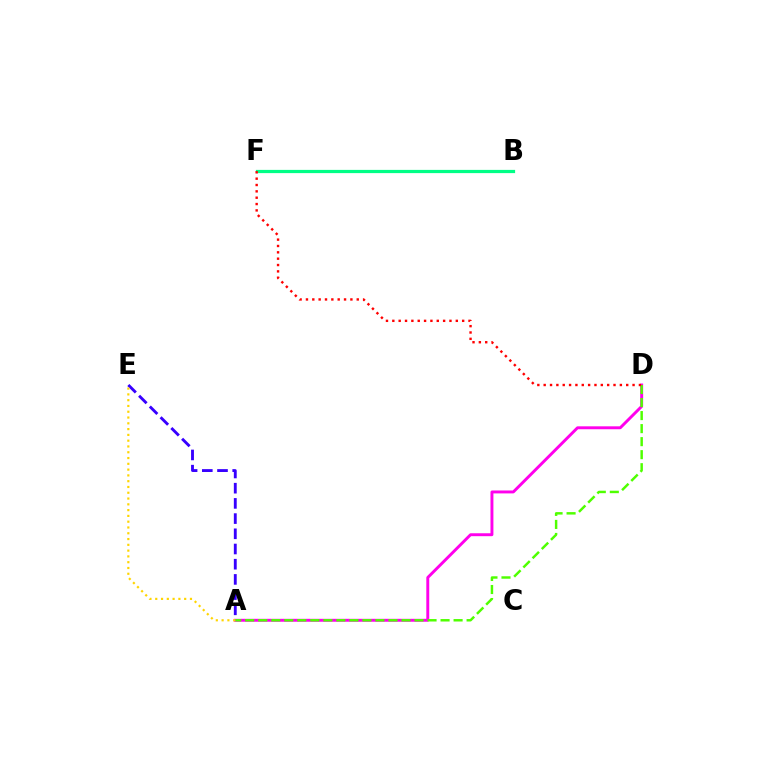{('A', 'E'): [{'color': '#3700ff', 'line_style': 'dashed', 'thickness': 2.07}, {'color': '#ffd500', 'line_style': 'dotted', 'thickness': 1.57}], ('B', 'F'): [{'color': '#009eff', 'line_style': 'solid', 'thickness': 2.12}, {'color': '#00ff86', 'line_style': 'solid', 'thickness': 2.32}], ('A', 'D'): [{'color': '#ff00ed', 'line_style': 'solid', 'thickness': 2.11}, {'color': '#4fff00', 'line_style': 'dashed', 'thickness': 1.77}], ('D', 'F'): [{'color': '#ff0000', 'line_style': 'dotted', 'thickness': 1.72}]}